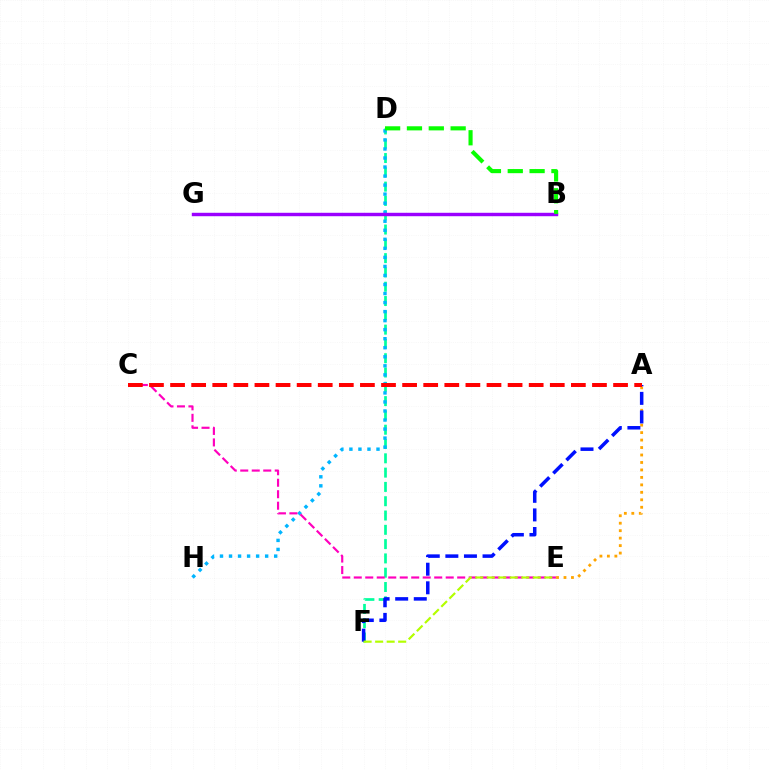{('D', 'F'): [{'color': '#00ff9d', 'line_style': 'dashed', 'thickness': 1.94}], ('D', 'H'): [{'color': '#00b5ff', 'line_style': 'dotted', 'thickness': 2.45}], ('A', 'E'): [{'color': '#ffa500', 'line_style': 'dotted', 'thickness': 2.03}], ('C', 'E'): [{'color': '#ff00bd', 'line_style': 'dashed', 'thickness': 1.56}], ('A', 'F'): [{'color': '#0010ff', 'line_style': 'dashed', 'thickness': 2.53}], ('B', 'G'): [{'color': '#9b00ff', 'line_style': 'solid', 'thickness': 2.46}], ('A', 'C'): [{'color': '#ff0000', 'line_style': 'dashed', 'thickness': 2.87}], ('B', 'D'): [{'color': '#08ff00', 'line_style': 'dashed', 'thickness': 2.97}], ('E', 'F'): [{'color': '#b3ff00', 'line_style': 'dashed', 'thickness': 1.56}]}